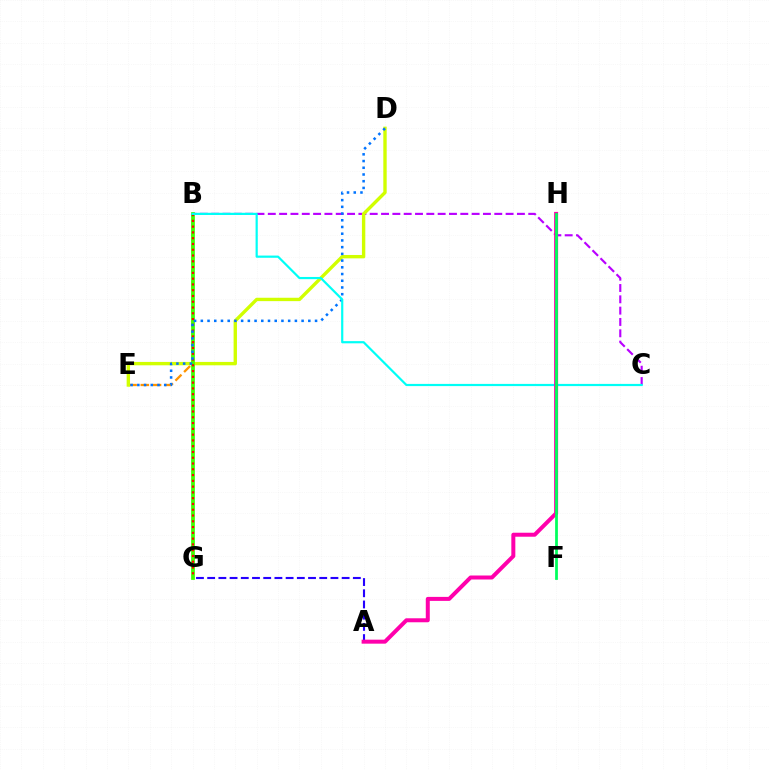{('B', 'E'): [{'color': '#ff9400', 'line_style': 'dashed', 'thickness': 1.66}], ('B', 'C'): [{'color': '#b900ff', 'line_style': 'dashed', 'thickness': 1.54}, {'color': '#00fff6', 'line_style': 'solid', 'thickness': 1.58}], ('D', 'E'): [{'color': '#d1ff00', 'line_style': 'solid', 'thickness': 2.43}, {'color': '#0074ff', 'line_style': 'dotted', 'thickness': 1.83}], ('B', 'G'): [{'color': '#3dff00', 'line_style': 'solid', 'thickness': 2.69}, {'color': '#ff0000', 'line_style': 'dotted', 'thickness': 1.57}], ('A', 'G'): [{'color': '#2500ff', 'line_style': 'dashed', 'thickness': 1.52}], ('A', 'H'): [{'color': '#ff00ac', 'line_style': 'solid', 'thickness': 2.87}], ('F', 'H'): [{'color': '#00ff5c', 'line_style': 'solid', 'thickness': 1.98}]}